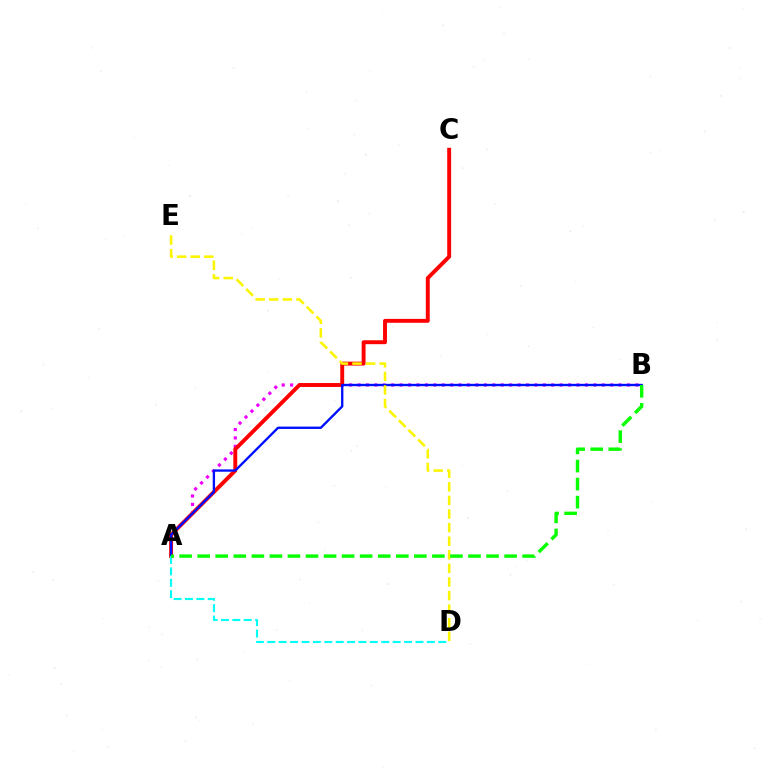{('A', 'B'): [{'color': '#ee00ff', 'line_style': 'dotted', 'thickness': 2.29}, {'color': '#0010ff', 'line_style': 'solid', 'thickness': 1.69}, {'color': '#08ff00', 'line_style': 'dashed', 'thickness': 2.45}], ('A', 'C'): [{'color': '#ff0000', 'line_style': 'solid', 'thickness': 2.81}], ('A', 'D'): [{'color': '#00fff6', 'line_style': 'dashed', 'thickness': 1.55}], ('D', 'E'): [{'color': '#fcf500', 'line_style': 'dashed', 'thickness': 1.85}]}